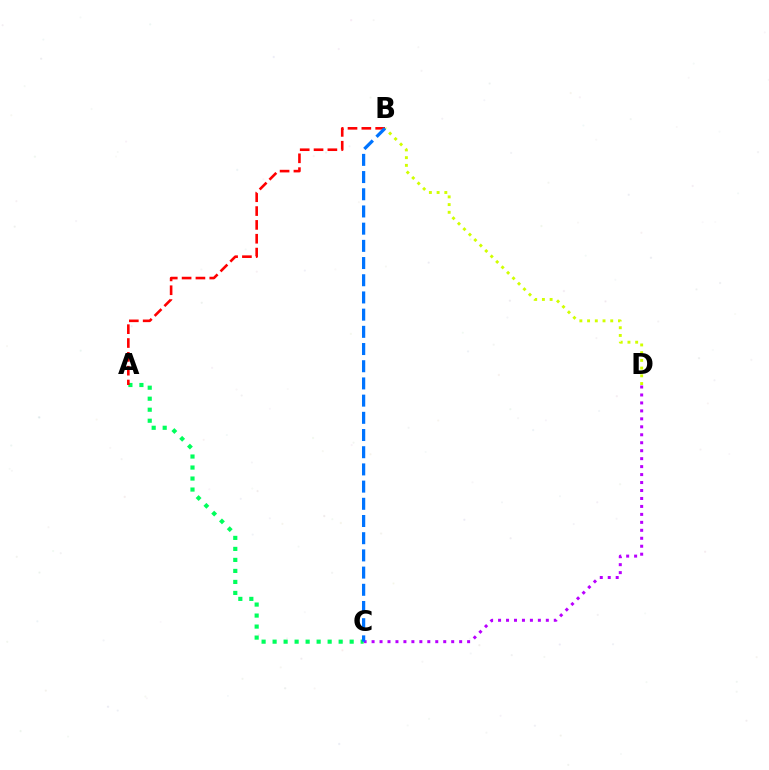{('C', 'D'): [{'color': '#b900ff', 'line_style': 'dotted', 'thickness': 2.16}], ('A', 'C'): [{'color': '#00ff5c', 'line_style': 'dotted', 'thickness': 2.99}], ('A', 'B'): [{'color': '#ff0000', 'line_style': 'dashed', 'thickness': 1.88}], ('B', 'D'): [{'color': '#d1ff00', 'line_style': 'dotted', 'thickness': 2.1}], ('B', 'C'): [{'color': '#0074ff', 'line_style': 'dashed', 'thickness': 2.34}]}